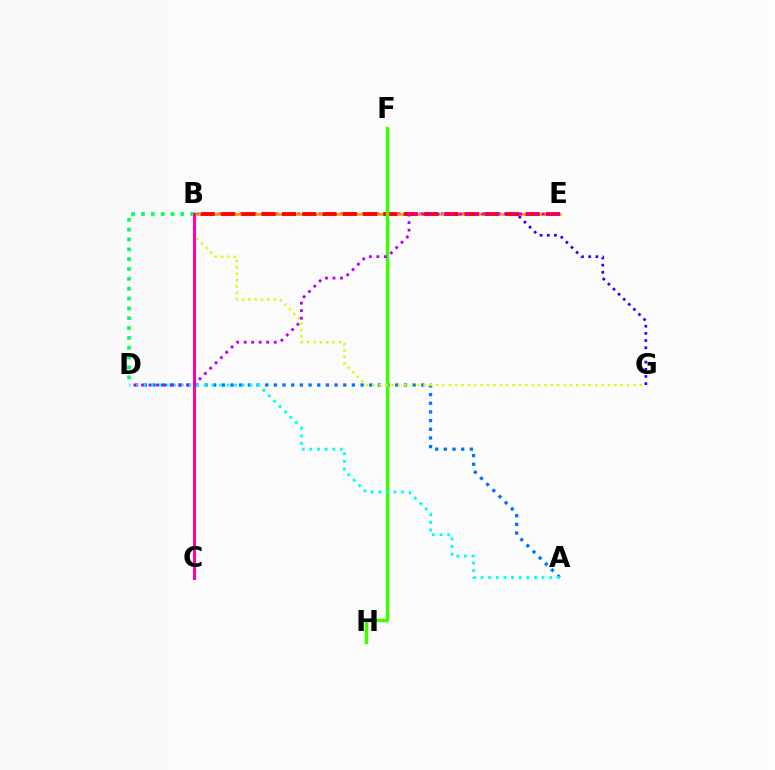{('B', 'D'): [{'color': '#00ff5c', 'line_style': 'dotted', 'thickness': 2.67}], ('B', 'G'): [{'color': '#2500ff', 'line_style': 'dotted', 'thickness': 1.95}, {'color': '#d1ff00', 'line_style': 'dotted', 'thickness': 1.73}], ('B', 'E'): [{'color': '#ff9400', 'line_style': 'solid', 'thickness': 1.87}, {'color': '#ff0000', 'line_style': 'dashed', 'thickness': 2.76}], ('A', 'D'): [{'color': '#0074ff', 'line_style': 'dotted', 'thickness': 2.36}, {'color': '#00fff6', 'line_style': 'dotted', 'thickness': 2.07}], ('F', 'H'): [{'color': '#3dff00', 'line_style': 'solid', 'thickness': 2.46}], ('B', 'C'): [{'color': '#ff00ac', 'line_style': 'solid', 'thickness': 2.19}], ('D', 'E'): [{'color': '#b900ff', 'line_style': 'dotted', 'thickness': 2.04}]}